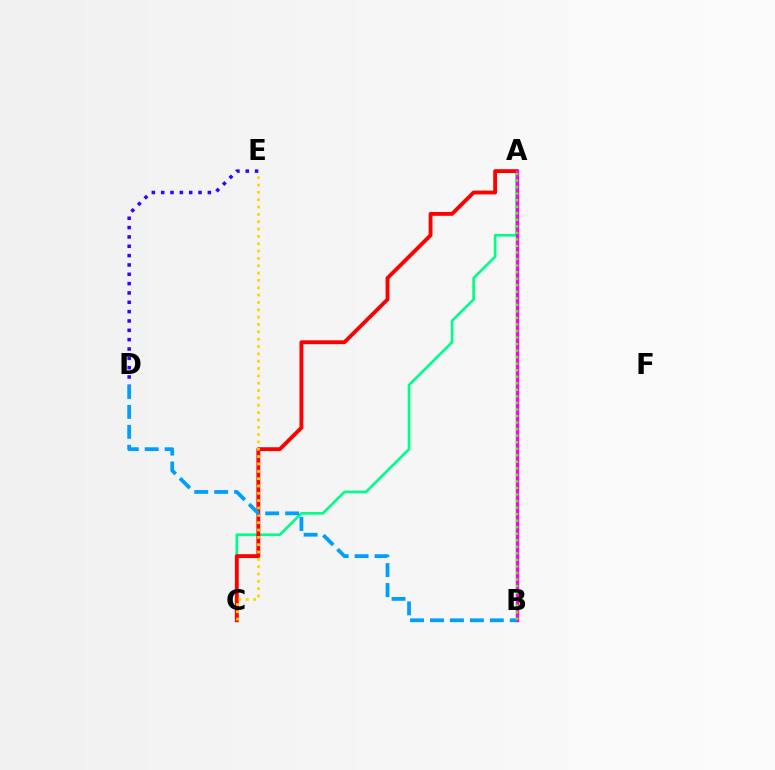{('A', 'C'): [{'color': '#00ff86', 'line_style': 'solid', 'thickness': 1.93}, {'color': '#ff0000', 'line_style': 'solid', 'thickness': 2.77}], ('A', 'B'): [{'color': '#ff00ed', 'line_style': 'solid', 'thickness': 2.45}, {'color': '#4fff00', 'line_style': 'dotted', 'thickness': 1.78}], ('C', 'E'): [{'color': '#ffd500', 'line_style': 'dotted', 'thickness': 1.99}], ('B', 'D'): [{'color': '#009eff', 'line_style': 'dashed', 'thickness': 2.71}], ('D', 'E'): [{'color': '#3700ff', 'line_style': 'dotted', 'thickness': 2.54}]}